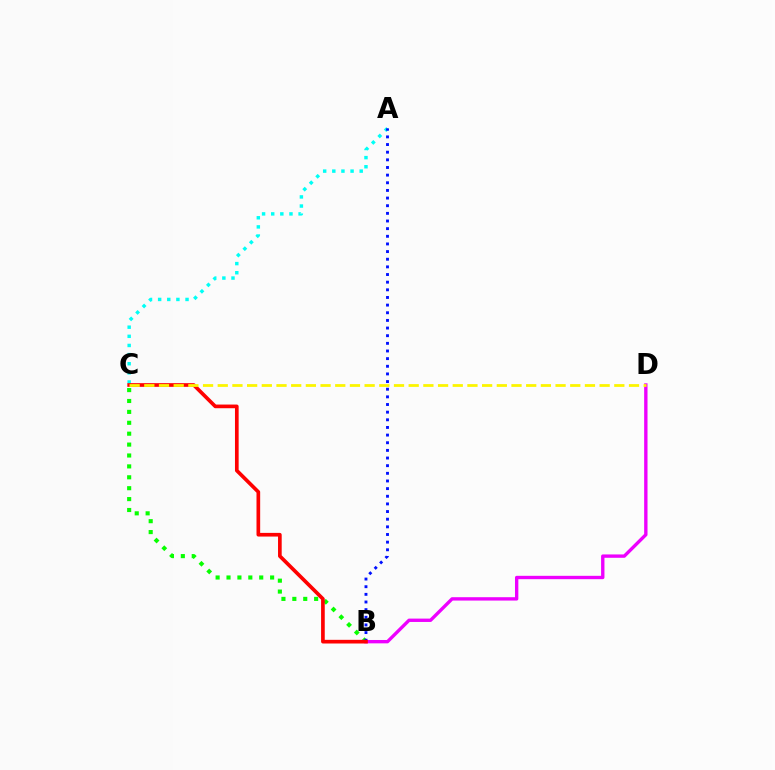{('B', 'C'): [{'color': '#08ff00', 'line_style': 'dotted', 'thickness': 2.96}, {'color': '#ff0000', 'line_style': 'solid', 'thickness': 2.64}], ('A', 'C'): [{'color': '#00fff6', 'line_style': 'dotted', 'thickness': 2.48}], ('A', 'B'): [{'color': '#0010ff', 'line_style': 'dotted', 'thickness': 2.08}], ('B', 'D'): [{'color': '#ee00ff', 'line_style': 'solid', 'thickness': 2.42}], ('C', 'D'): [{'color': '#fcf500', 'line_style': 'dashed', 'thickness': 2.0}]}